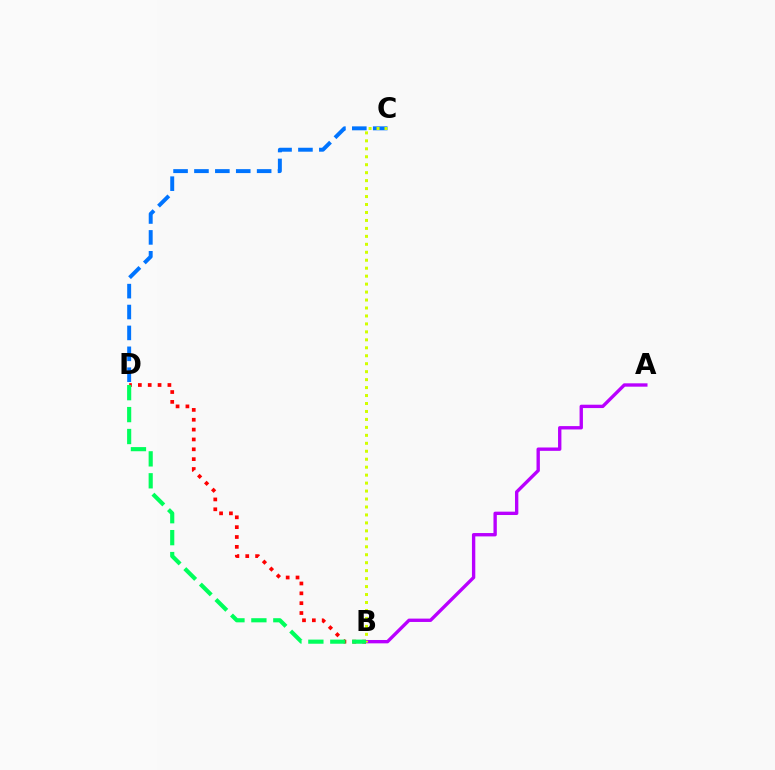{('A', 'B'): [{'color': '#b900ff', 'line_style': 'solid', 'thickness': 2.42}], ('C', 'D'): [{'color': '#0074ff', 'line_style': 'dashed', 'thickness': 2.84}], ('B', 'D'): [{'color': '#ff0000', 'line_style': 'dotted', 'thickness': 2.68}, {'color': '#00ff5c', 'line_style': 'dashed', 'thickness': 2.98}], ('B', 'C'): [{'color': '#d1ff00', 'line_style': 'dotted', 'thickness': 2.16}]}